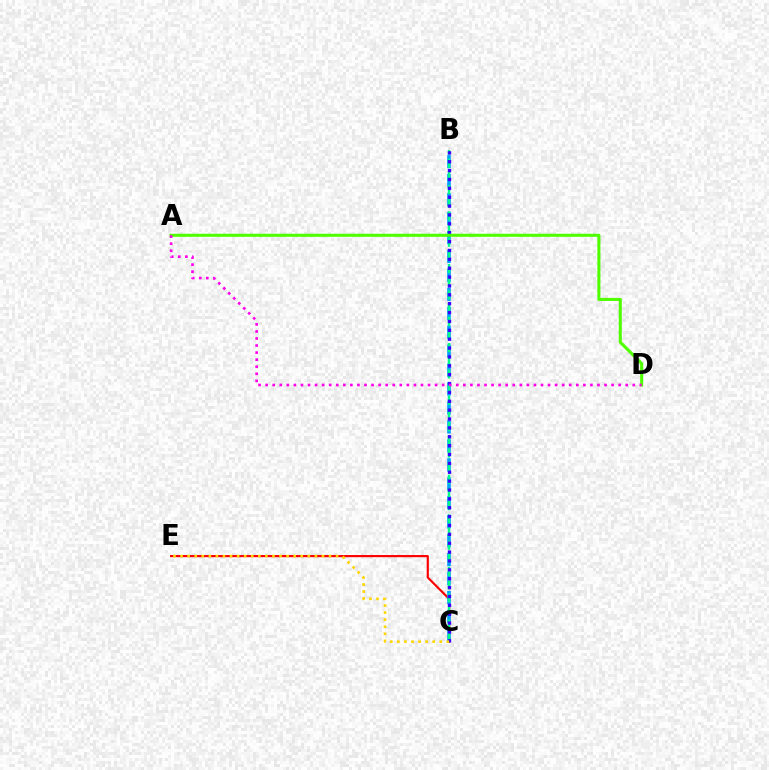{('C', 'E'): [{'color': '#ff0000', 'line_style': 'solid', 'thickness': 1.56}, {'color': '#ffd500', 'line_style': 'dotted', 'thickness': 1.92}], ('B', 'C'): [{'color': '#009eff', 'line_style': 'dashed', 'thickness': 2.57}, {'color': '#00ff86', 'line_style': 'dashed', 'thickness': 1.79}, {'color': '#3700ff', 'line_style': 'dotted', 'thickness': 2.41}], ('A', 'D'): [{'color': '#4fff00', 'line_style': 'solid', 'thickness': 2.2}, {'color': '#ff00ed', 'line_style': 'dotted', 'thickness': 1.92}]}